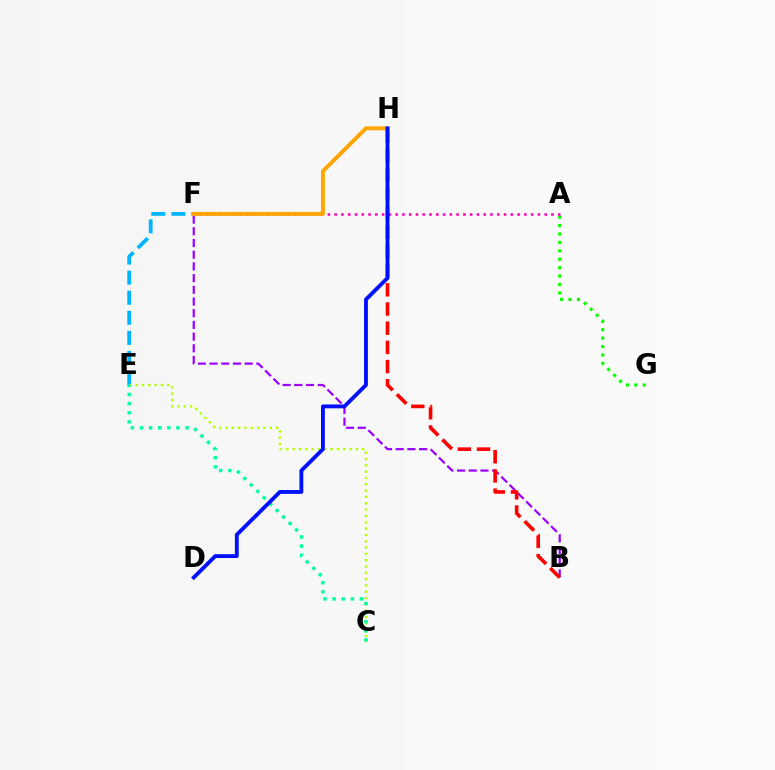{('B', 'F'): [{'color': '#9b00ff', 'line_style': 'dashed', 'thickness': 1.59}], ('A', 'G'): [{'color': '#08ff00', 'line_style': 'dotted', 'thickness': 2.29}], ('B', 'H'): [{'color': '#ff0000', 'line_style': 'dashed', 'thickness': 2.61}], ('E', 'F'): [{'color': '#00b5ff', 'line_style': 'dashed', 'thickness': 2.73}], ('A', 'F'): [{'color': '#ff00bd', 'line_style': 'dotted', 'thickness': 1.84}], ('C', 'E'): [{'color': '#b3ff00', 'line_style': 'dotted', 'thickness': 1.72}, {'color': '#00ff9d', 'line_style': 'dotted', 'thickness': 2.48}], ('F', 'H'): [{'color': '#ffa500', 'line_style': 'solid', 'thickness': 2.83}], ('D', 'H'): [{'color': '#0010ff', 'line_style': 'solid', 'thickness': 2.78}]}